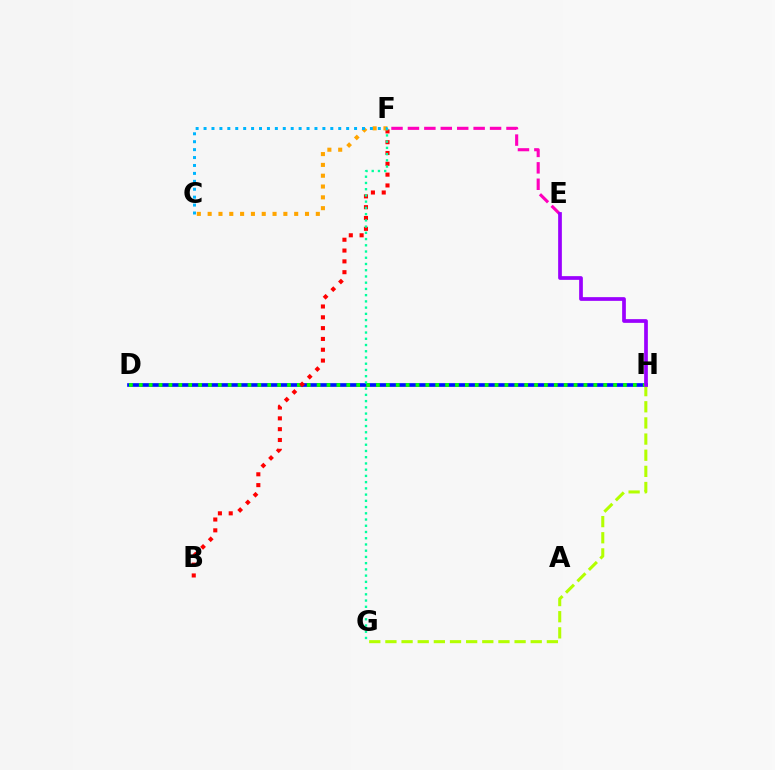{('D', 'H'): [{'color': '#0010ff', 'line_style': 'solid', 'thickness': 2.64}, {'color': '#08ff00', 'line_style': 'dotted', 'thickness': 2.69}], ('B', 'F'): [{'color': '#ff0000', 'line_style': 'dotted', 'thickness': 2.94}], ('C', 'F'): [{'color': '#ffa500', 'line_style': 'dotted', 'thickness': 2.94}, {'color': '#00b5ff', 'line_style': 'dotted', 'thickness': 2.15}], ('F', 'G'): [{'color': '#00ff9d', 'line_style': 'dotted', 'thickness': 1.69}], ('G', 'H'): [{'color': '#b3ff00', 'line_style': 'dashed', 'thickness': 2.19}], ('E', 'F'): [{'color': '#ff00bd', 'line_style': 'dashed', 'thickness': 2.23}], ('E', 'H'): [{'color': '#9b00ff', 'line_style': 'solid', 'thickness': 2.67}]}